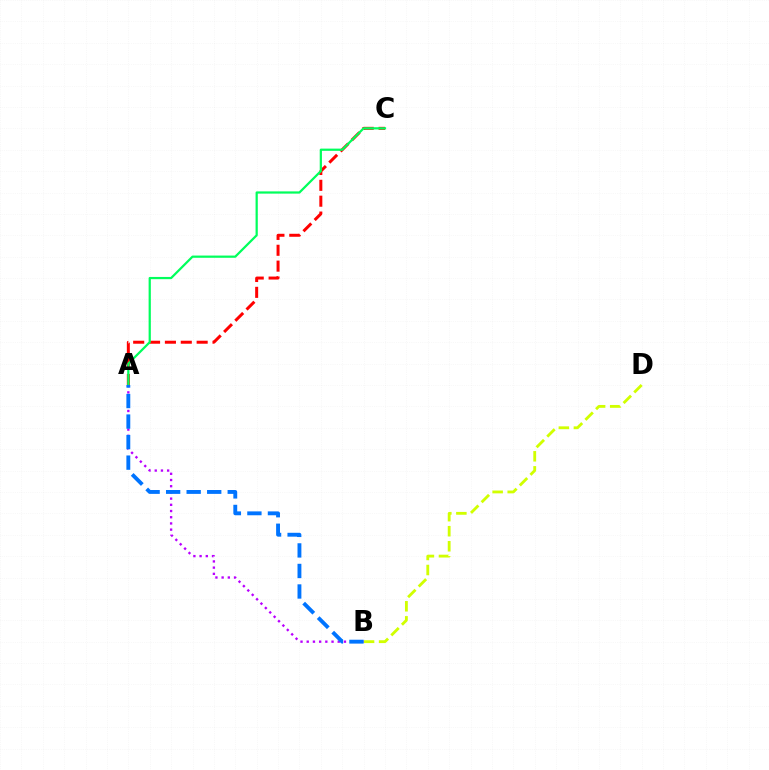{('A', 'C'): [{'color': '#ff0000', 'line_style': 'dashed', 'thickness': 2.16}, {'color': '#00ff5c', 'line_style': 'solid', 'thickness': 1.6}], ('A', 'B'): [{'color': '#b900ff', 'line_style': 'dotted', 'thickness': 1.69}, {'color': '#0074ff', 'line_style': 'dashed', 'thickness': 2.79}], ('B', 'D'): [{'color': '#d1ff00', 'line_style': 'dashed', 'thickness': 2.04}]}